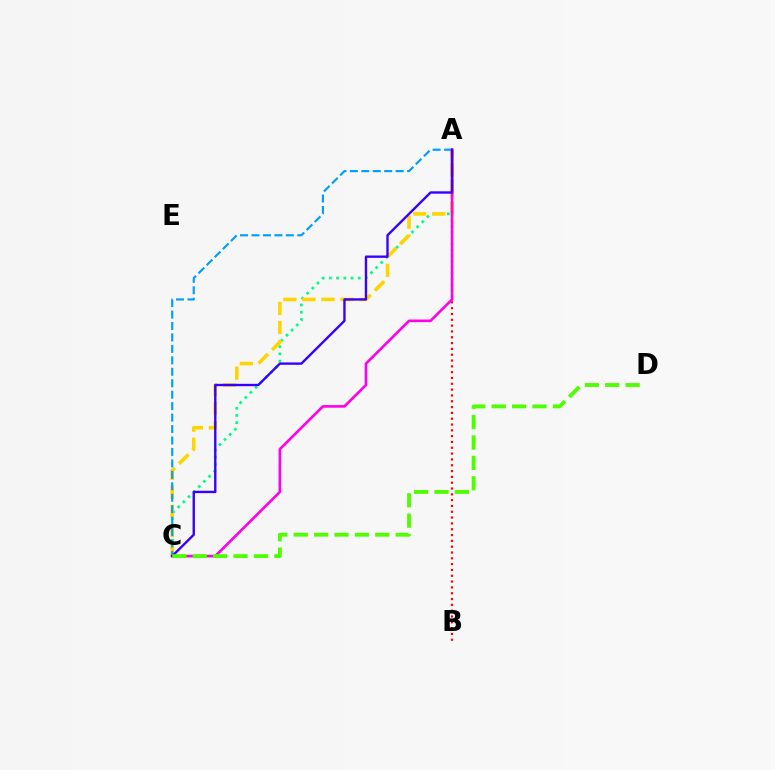{('A', 'B'): [{'color': '#ff0000', 'line_style': 'dotted', 'thickness': 1.58}], ('A', 'C'): [{'color': '#00ff86', 'line_style': 'dotted', 'thickness': 1.96}, {'color': '#ffd500', 'line_style': 'dashed', 'thickness': 2.59}, {'color': '#009eff', 'line_style': 'dashed', 'thickness': 1.56}, {'color': '#ff00ed', 'line_style': 'solid', 'thickness': 1.89}, {'color': '#3700ff', 'line_style': 'solid', 'thickness': 1.71}], ('C', 'D'): [{'color': '#4fff00', 'line_style': 'dashed', 'thickness': 2.77}]}